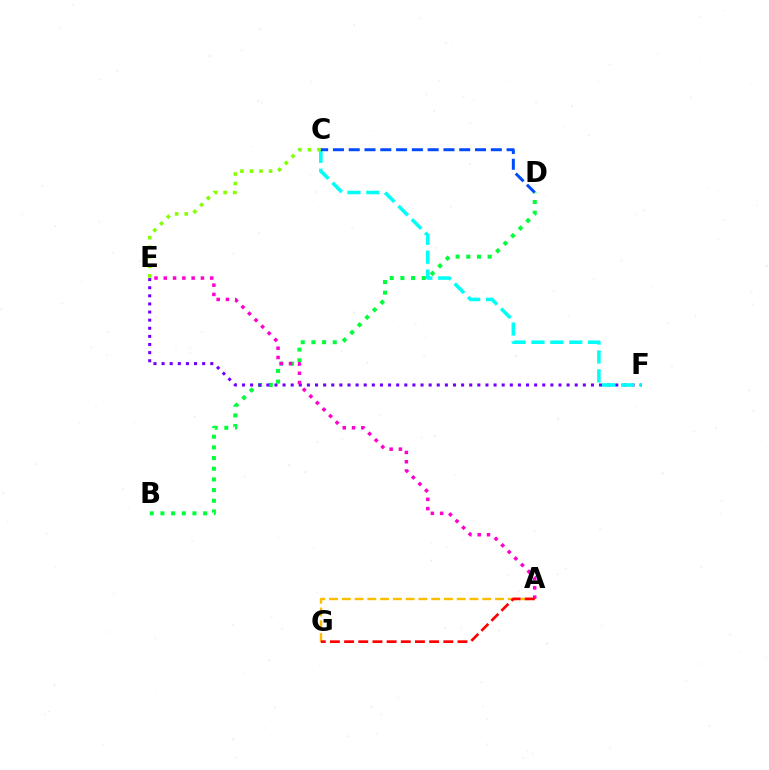{('B', 'D'): [{'color': '#00ff39', 'line_style': 'dotted', 'thickness': 2.9}], ('A', 'G'): [{'color': '#ffbd00', 'line_style': 'dashed', 'thickness': 1.73}, {'color': '#ff0000', 'line_style': 'dashed', 'thickness': 1.93}], ('E', 'F'): [{'color': '#7200ff', 'line_style': 'dotted', 'thickness': 2.2}], ('A', 'E'): [{'color': '#ff00cf', 'line_style': 'dotted', 'thickness': 2.52}], ('C', 'F'): [{'color': '#00fff6', 'line_style': 'dashed', 'thickness': 2.57}], ('C', 'E'): [{'color': '#84ff00', 'line_style': 'dotted', 'thickness': 2.6}], ('C', 'D'): [{'color': '#004bff', 'line_style': 'dashed', 'thickness': 2.14}]}